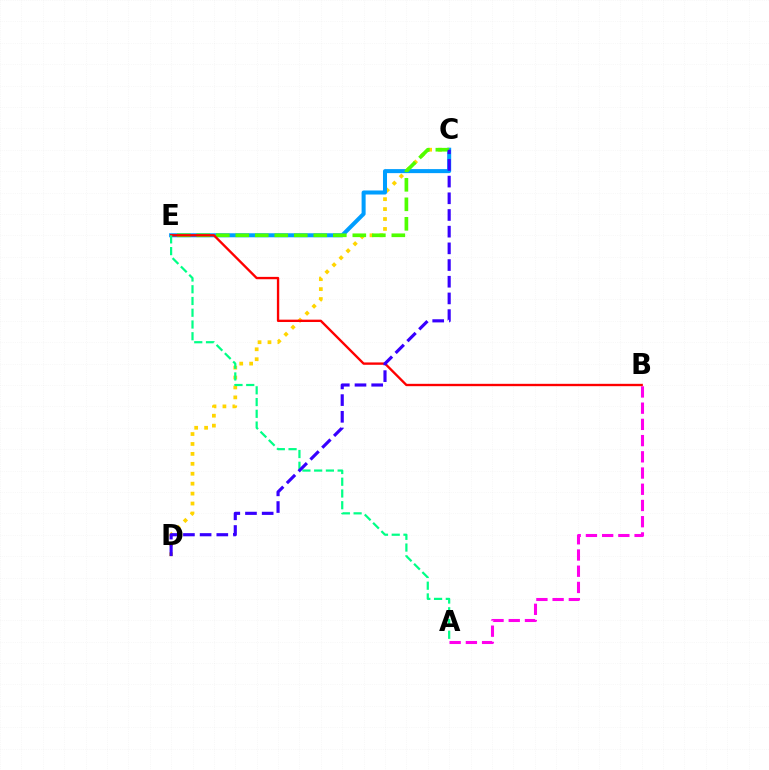{('C', 'D'): [{'color': '#ffd500', 'line_style': 'dotted', 'thickness': 2.7}, {'color': '#3700ff', 'line_style': 'dashed', 'thickness': 2.27}], ('A', 'B'): [{'color': '#ff00ed', 'line_style': 'dashed', 'thickness': 2.2}], ('C', 'E'): [{'color': '#009eff', 'line_style': 'solid', 'thickness': 2.9}, {'color': '#4fff00', 'line_style': 'dashed', 'thickness': 2.65}], ('B', 'E'): [{'color': '#ff0000', 'line_style': 'solid', 'thickness': 1.7}], ('A', 'E'): [{'color': '#00ff86', 'line_style': 'dashed', 'thickness': 1.6}]}